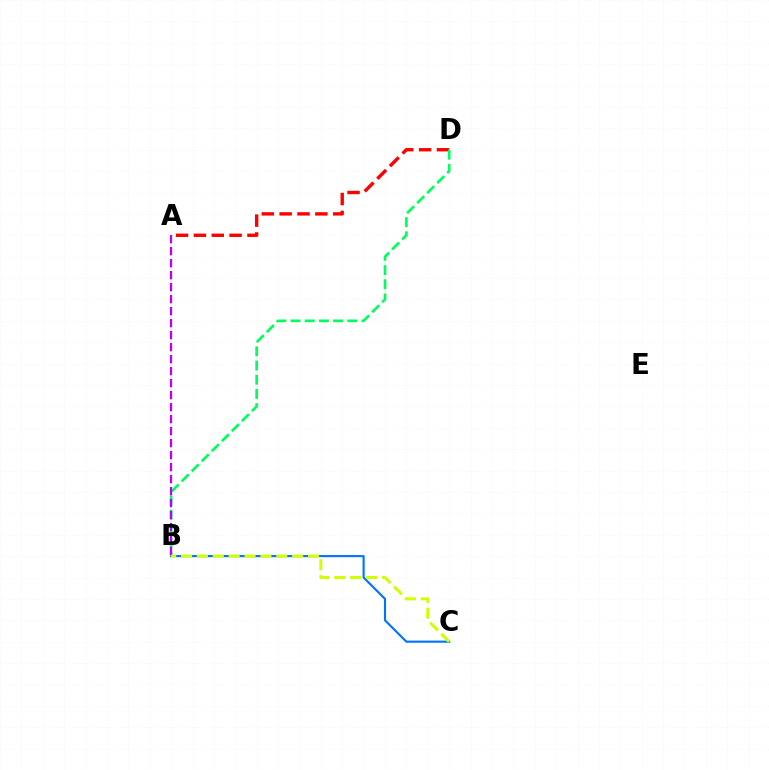{('B', 'C'): [{'color': '#0074ff', 'line_style': 'solid', 'thickness': 1.53}, {'color': '#d1ff00', 'line_style': 'dashed', 'thickness': 2.16}], ('A', 'D'): [{'color': '#ff0000', 'line_style': 'dashed', 'thickness': 2.43}], ('B', 'D'): [{'color': '#00ff5c', 'line_style': 'dashed', 'thickness': 1.93}], ('A', 'B'): [{'color': '#b900ff', 'line_style': 'dashed', 'thickness': 1.63}]}